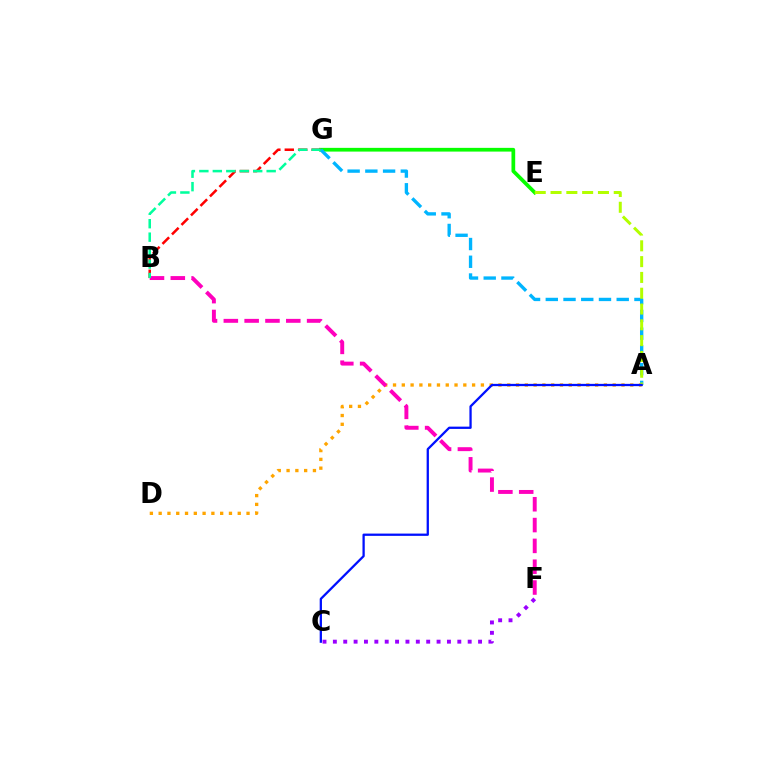{('A', 'D'): [{'color': '#ffa500', 'line_style': 'dotted', 'thickness': 2.39}], ('E', 'G'): [{'color': '#08ff00', 'line_style': 'solid', 'thickness': 2.68}], ('B', 'G'): [{'color': '#ff0000', 'line_style': 'dashed', 'thickness': 1.82}, {'color': '#00ff9d', 'line_style': 'dashed', 'thickness': 1.83}], ('C', 'F'): [{'color': '#9b00ff', 'line_style': 'dotted', 'thickness': 2.82}], ('B', 'F'): [{'color': '#ff00bd', 'line_style': 'dashed', 'thickness': 2.83}], ('A', 'G'): [{'color': '#00b5ff', 'line_style': 'dashed', 'thickness': 2.41}], ('A', 'E'): [{'color': '#b3ff00', 'line_style': 'dashed', 'thickness': 2.15}], ('A', 'C'): [{'color': '#0010ff', 'line_style': 'solid', 'thickness': 1.64}]}